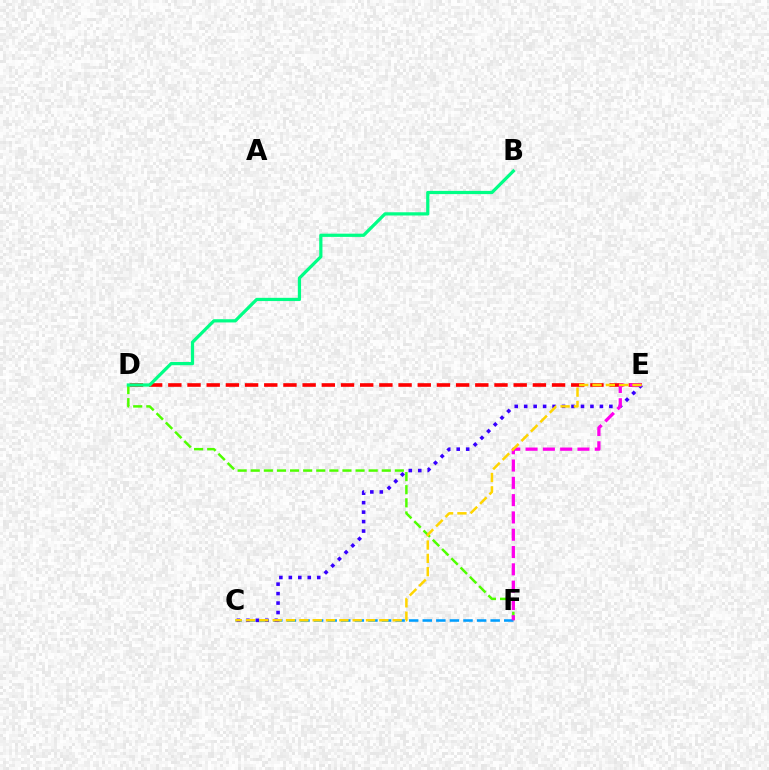{('D', 'F'): [{'color': '#4fff00', 'line_style': 'dashed', 'thickness': 1.78}], ('C', 'F'): [{'color': '#009eff', 'line_style': 'dashed', 'thickness': 1.85}], ('D', 'E'): [{'color': '#ff0000', 'line_style': 'dashed', 'thickness': 2.61}], ('B', 'D'): [{'color': '#00ff86', 'line_style': 'solid', 'thickness': 2.32}], ('C', 'E'): [{'color': '#3700ff', 'line_style': 'dotted', 'thickness': 2.57}, {'color': '#ffd500', 'line_style': 'dashed', 'thickness': 1.81}], ('E', 'F'): [{'color': '#ff00ed', 'line_style': 'dashed', 'thickness': 2.35}]}